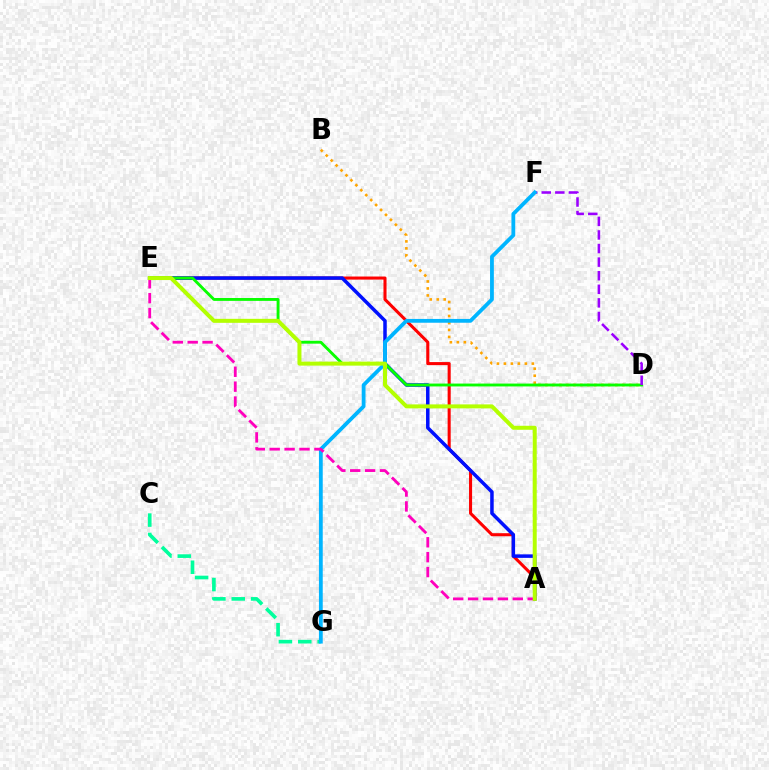{('A', 'E'): [{'color': '#ff0000', 'line_style': 'solid', 'thickness': 2.21}, {'color': '#0010ff', 'line_style': 'solid', 'thickness': 2.53}, {'color': '#ff00bd', 'line_style': 'dashed', 'thickness': 2.02}, {'color': '#b3ff00', 'line_style': 'solid', 'thickness': 2.88}], ('B', 'D'): [{'color': '#ffa500', 'line_style': 'dotted', 'thickness': 1.9}], ('D', 'E'): [{'color': '#08ff00', 'line_style': 'solid', 'thickness': 2.06}], ('C', 'G'): [{'color': '#00ff9d', 'line_style': 'dashed', 'thickness': 2.63}], ('D', 'F'): [{'color': '#9b00ff', 'line_style': 'dashed', 'thickness': 1.85}], ('F', 'G'): [{'color': '#00b5ff', 'line_style': 'solid', 'thickness': 2.74}]}